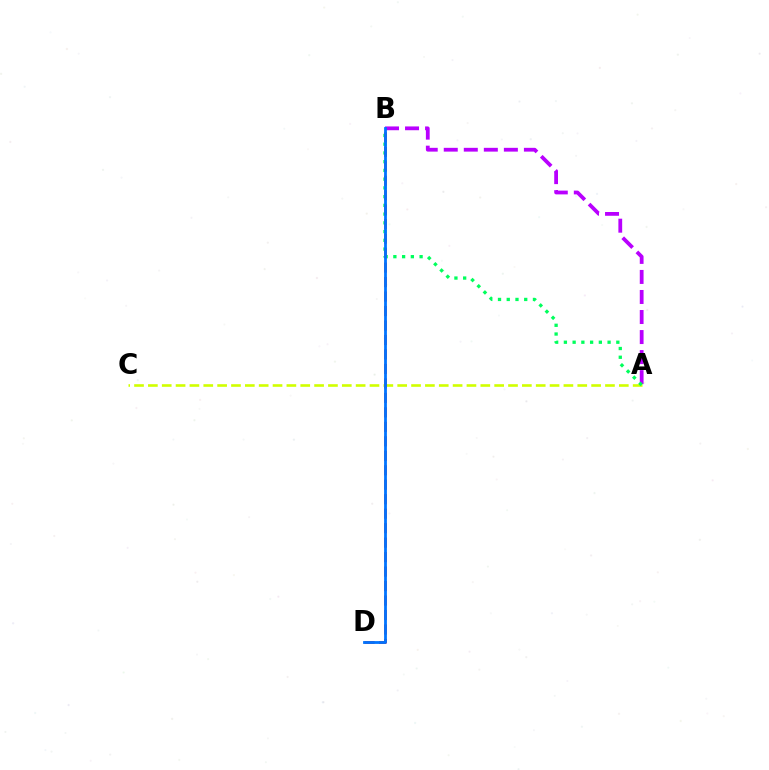{('A', 'B'): [{'color': '#b900ff', 'line_style': 'dashed', 'thickness': 2.72}, {'color': '#00ff5c', 'line_style': 'dotted', 'thickness': 2.37}], ('A', 'C'): [{'color': '#d1ff00', 'line_style': 'dashed', 'thickness': 1.88}], ('B', 'D'): [{'color': '#ff0000', 'line_style': 'dashed', 'thickness': 1.97}, {'color': '#0074ff', 'line_style': 'solid', 'thickness': 2.01}]}